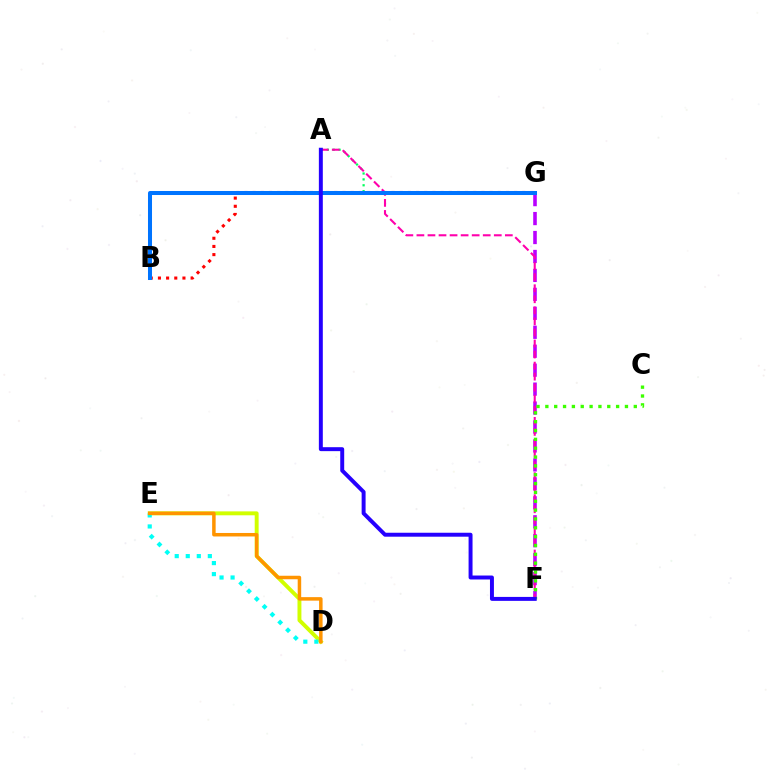{('A', 'G'): [{'color': '#00ff5c', 'line_style': 'dotted', 'thickness': 1.6}], ('D', 'E'): [{'color': '#d1ff00', 'line_style': 'solid', 'thickness': 2.82}, {'color': '#00fff6', 'line_style': 'dotted', 'thickness': 3.0}, {'color': '#ff9400', 'line_style': 'solid', 'thickness': 2.52}], ('B', 'G'): [{'color': '#ff0000', 'line_style': 'dotted', 'thickness': 2.22}, {'color': '#0074ff', 'line_style': 'solid', 'thickness': 2.9}], ('F', 'G'): [{'color': '#b900ff', 'line_style': 'dashed', 'thickness': 2.57}], ('A', 'F'): [{'color': '#ff00ac', 'line_style': 'dashed', 'thickness': 1.5}, {'color': '#2500ff', 'line_style': 'solid', 'thickness': 2.84}], ('C', 'F'): [{'color': '#3dff00', 'line_style': 'dotted', 'thickness': 2.4}]}